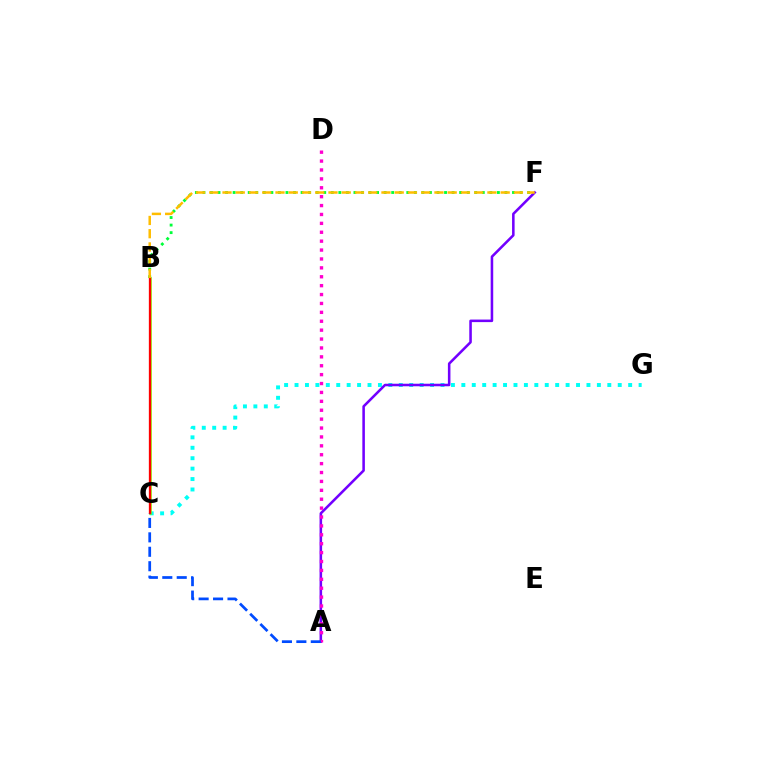{('C', 'G'): [{'color': '#00fff6', 'line_style': 'dotted', 'thickness': 2.83}], ('B', 'C'): [{'color': '#84ff00', 'line_style': 'solid', 'thickness': 1.83}, {'color': '#ff0000', 'line_style': 'solid', 'thickness': 1.66}], ('B', 'F'): [{'color': '#00ff39', 'line_style': 'dotted', 'thickness': 2.05}, {'color': '#ffbd00', 'line_style': 'dashed', 'thickness': 1.8}], ('A', 'F'): [{'color': '#7200ff', 'line_style': 'solid', 'thickness': 1.84}], ('A', 'D'): [{'color': '#ff00cf', 'line_style': 'dotted', 'thickness': 2.42}], ('A', 'C'): [{'color': '#004bff', 'line_style': 'dashed', 'thickness': 1.96}]}